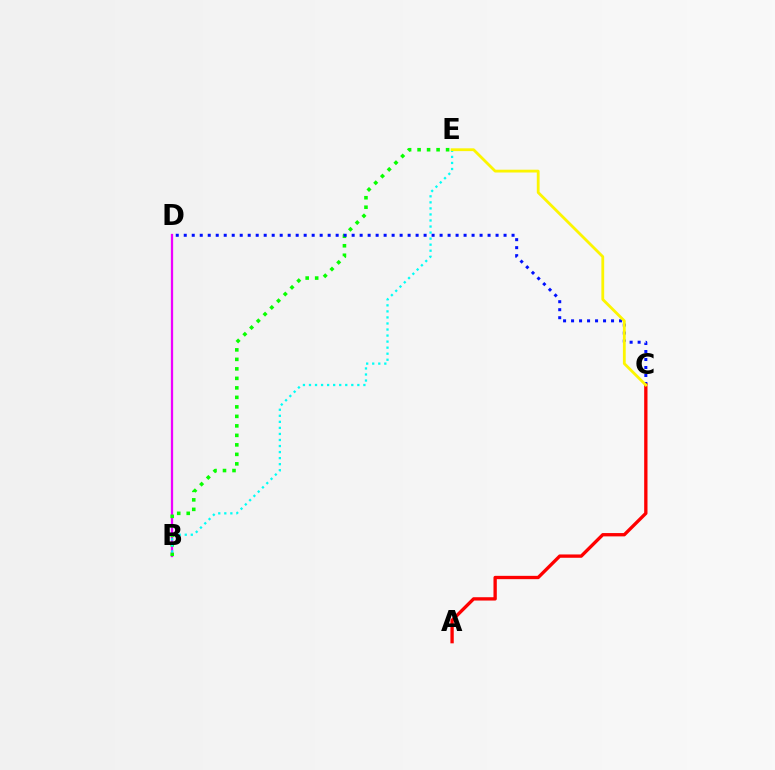{('B', 'D'): [{'color': '#ee00ff', 'line_style': 'solid', 'thickness': 1.64}], ('B', 'E'): [{'color': '#08ff00', 'line_style': 'dotted', 'thickness': 2.58}, {'color': '#00fff6', 'line_style': 'dotted', 'thickness': 1.64}], ('C', 'D'): [{'color': '#0010ff', 'line_style': 'dotted', 'thickness': 2.17}], ('A', 'C'): [{'color': '#ff0000', 'line_style': 'solid', 'thickness': 2.39}], ('C', 'E'): [{'color': '#fcf500', 'line_style': 'solid', 'thickness': 2.02}]}